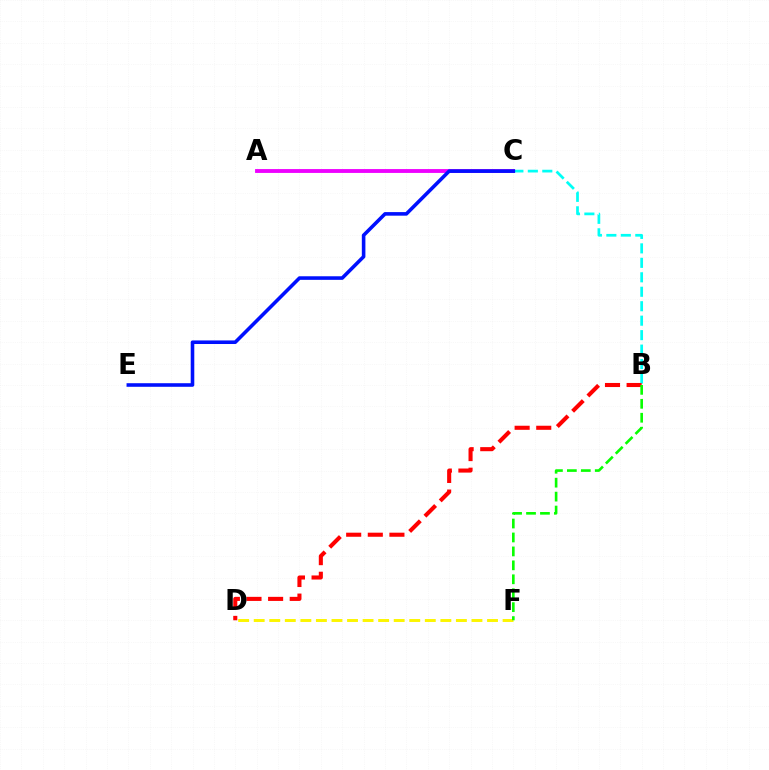{('B', 'C'): [{'color': '#00fff6', 'line_style': 'dashed', 'thickness': 1.96}], ('D', 'F'): [{'color': '#fcf500', 'line_style': 'dashed', 'thickness': 2.11}], ('B', 'D'): [{'color': '#ff0000', 'line_style': 'dashed', 'thickness': 2.94}], ('A', 'C'): [{'color': '#ee00ff', 'line_style': 'solid', 'thickness': 2.78}], ('B', 'F'): [{'color': '#08ff00', 'line_style': 'dashed', 'thickness': 1.89}], ('C', 'E'): [{'color': '#0010ff', 'line_style': 'solid', 'thickness': 2.58}]}